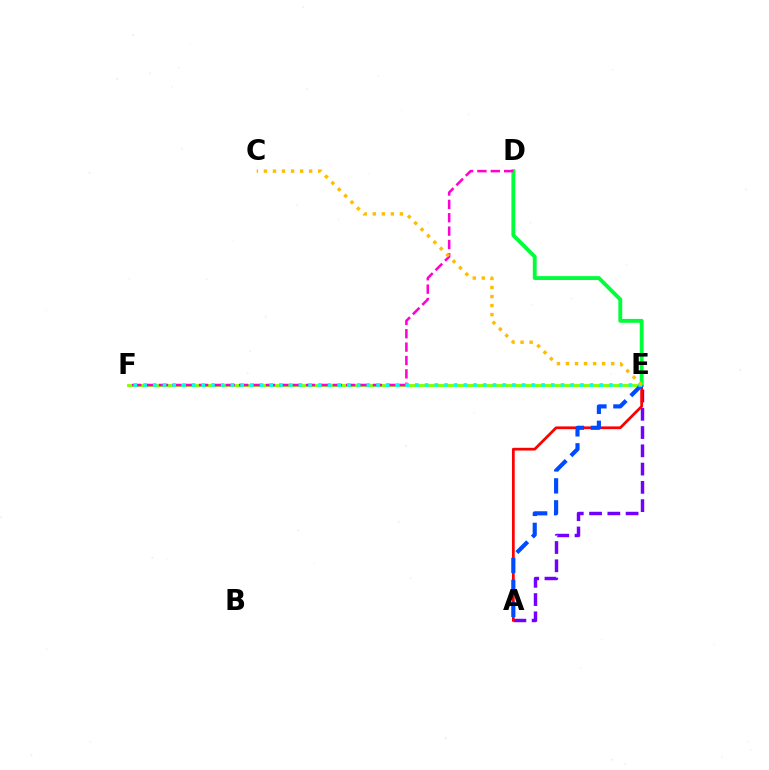{('E', 'F'): [{'color': '#84ff00', 'line_style': 'solid', 'thickness': 2.1}, {'color': '#00fff6', 'line_style': 'dotted', 'thickness': 2.64}], ('A', 'E'): [{'color': '#7200ff', 'line_style': 'dashed', 'thickness': 2.48}, {'color': '#ff0000', 'line_style': 'solid', 'thickness': 1.97}, {'color': '#004bff', 'line_style': 'dashed', 'thickness': 2.98}], ('D', 'E'): [{'color': '#00ff39', 'line_style': 'solid', 'thickness': 2.78}], ('D', 'F'): [{'color': '#ff00cf', 'line_style': 'dashed', 'thickness': 1.82}], ('C', 'E'): [{'color': '#ffbd00', 'line_style': 'dotted', 'thickness': 2.46}]}